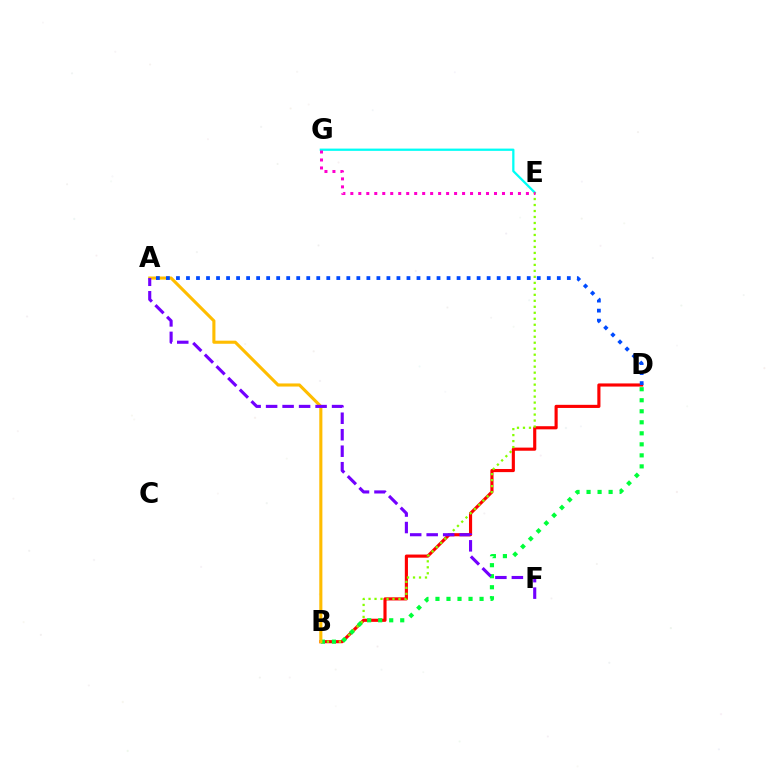{('B', 'D'): [{'color': '#ff0000', 'line_style': 'solid', 'thickness': 2.25}, {'color': '#00ff39', 'line_style': 'dotted', 'thickness': 2.99}], ('E', 'G'): [{'color': '#00fff6', 'line_style': 'solid', 'thickness': 1.63}, {'color': '#ff00cf', 'line_style': 'dotted', 'thickness': 2.17}], ('B', 'E'): [{'color': '#84ff00', 'line_style': 'dotted', 'thickness': 1.63}], ('A', 'B'): [{'color': '#ffbd00', 'line_style': 'solid', 'thickness': 2.23}], ('A', 'D'): [{'color': '#004bff', 'line_style': 'dotted', 'thickness': 2.72}], ('A', 'F'): [{'color': '#7200ff', 'line_style': 'dashed', 'thickness': 2.24}]}